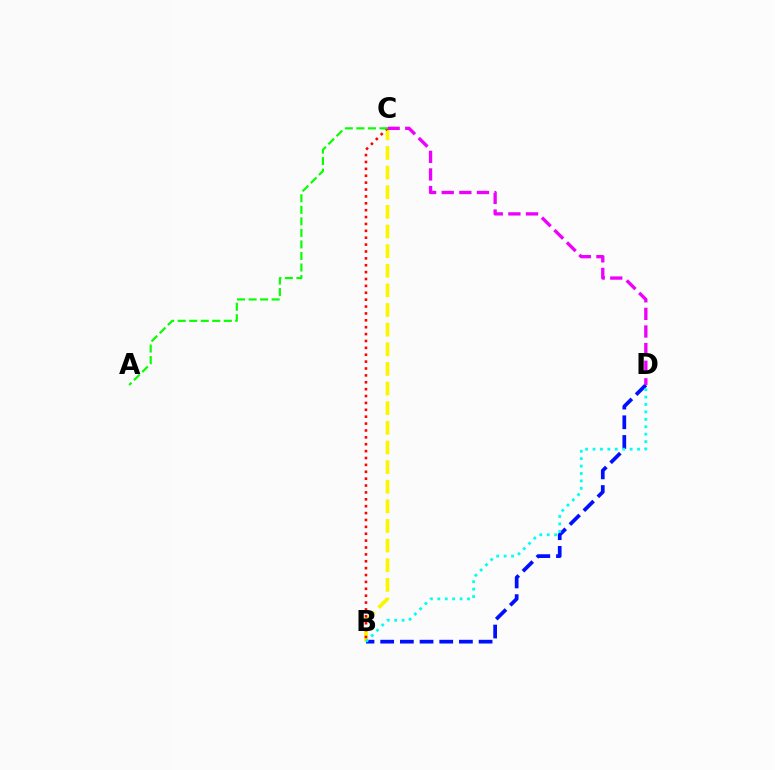{('B', 'C'): [{'color': '#fcf500', 'line_style': 'dashed', 'thickness': 2.67}, {'color': '#ff0000', 'line_style': 'dotted', 'thickness': 1.87}], ('B', 'D'): [{'color': '#0010ff', 'line_style': 'dashed', 'thickness': 2.67}, {'color': '#00fff6', 'line_style': 'dotted', 'thickness': 2.02}], ('C', 'D'): [{'color': '#ee00ff', 'line_style': 'dashed', 'thickness': 2.39}], ('A', 'C'): [{'color': '#08ff00', 'line_style': 'dashed', 'thickness': 1.57}]}